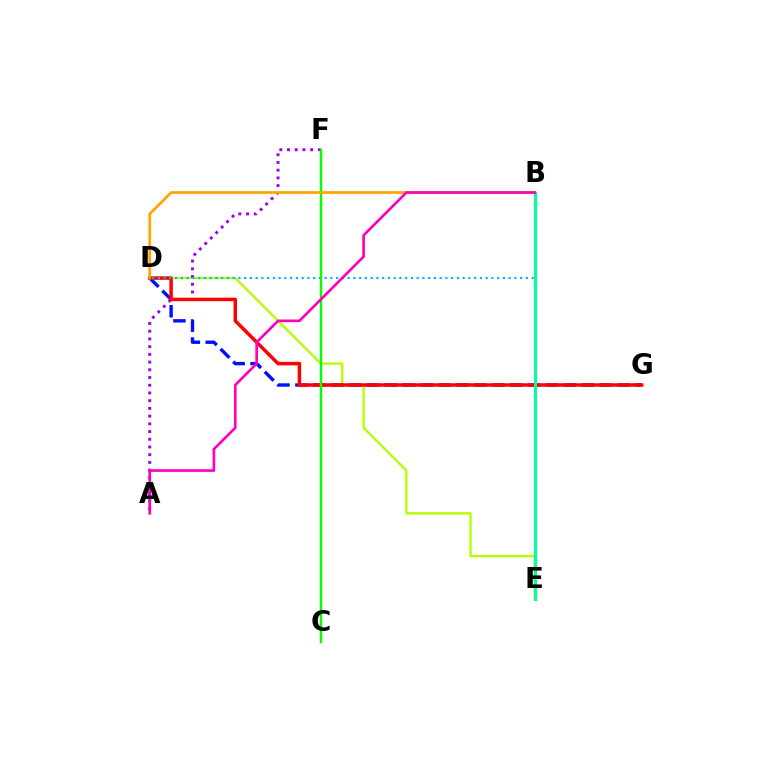{('D', 'E'): [{'color': '#b3ff00', 'line_style': 'solid', 'thickness': 1.69}], ('A', 'F'): [{'color': '#9b00ff', 'line_style': 'dotted', 'thickness': 2.1}], ('D', 'G'): [{'color': '#0010ff', 'line_style': 'dashed', 'thickness': 2.43}, {'color': '#ff0000', 'line_style': 'solid', 'thickness': 2.52}], ('B', 'D'): [{'color': '#00b5ff', 'line_style': 'dotted', 'thickness': 1.56}, {'color': '#ffa500', 'line_style': 'solid', 'thickness': 1.97}], ('C', 'F'): [{'color': '#08ff00', 'line_style': 'solid', 'thickness': 1.76}], ('B', 'E'): [{'color': '#00ff9d', 'line_style': 'solid', 'thickness': 2.22}], ('A', 'B'): [{'color': '#ff00bd', 'line_style': 'solid', 'thickness': 1.92}]}